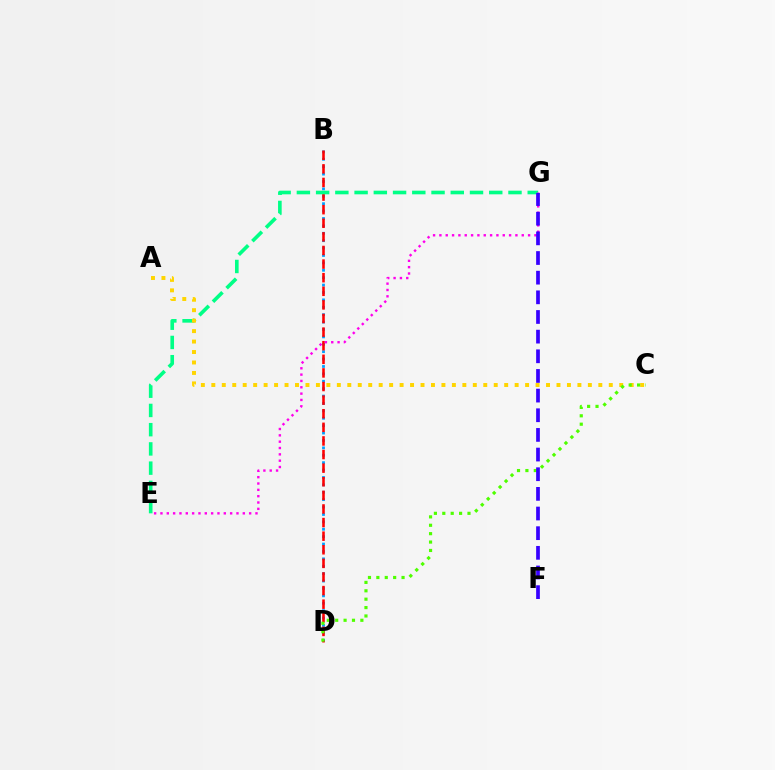{('B', 'D'): [{'color': '#009eff', 'line_style': 'dotted', 'thickness': 2.01}, {'color': '#ff0000', 'line_style': 'dashed', 'thickness': 1.85}], ('E', 'G'): [{'color': '#00ff86', 'line_style': 'dashed', 'thickness': 2.61}, {'color': '#ff00ed', 'line_style': 'dotted', 'thickness': 1.72}], ('A', 'C'): [{'color': '#ffd500', 'line_style': 'dotted', 'thickness': 2.84}], ('C', 'D'): [{'color': '#4fff00', 'line_style': 'dotted', 'thickness': 2.28}], ('F', 'G'): [{'color': '#3700ff', 'line_style': 'dashed', 'thickness': 2.67}]}